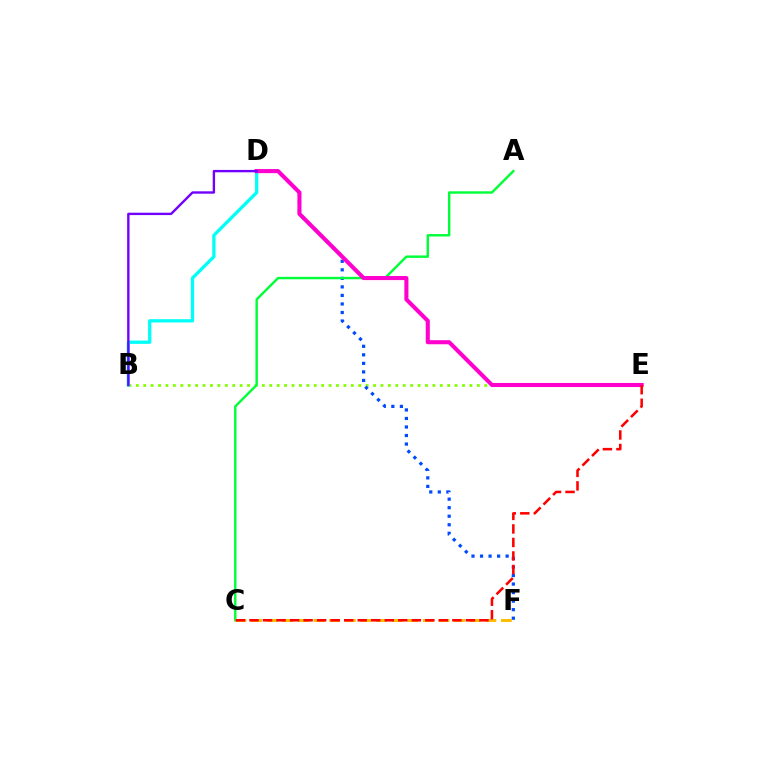{('B', 'E'): [{'color': '#84ff00', 'line_style': 'dotted', 'thickness': 2.01}], ('D', 'F'): [{'color': '#004bff', 'line_style': 'dotted', 'thickness': 2.32}], ('B', 'D'): [{'color': '#00fff6', 'line_style': 'solid', 'thickness': 2.37}, {'color': '#7200ff', 'line_style': 'solid', 'thickness': 1.71}], ('A', 'C'): [{'color': '#00ff39', 'line_style': 'solid', 'thickness': 1.74}], ('D', 'E'): [{'color': '#ff00cf', 'line_style': 'solid', 'thickness': 2.93}], ('C', 'F'): [{'color': '#ffbd00', 'line_style': 'dashed', 'thickness': 2.12}], ('C', 'E'): [{'color': '#ff0000', 'line_style': 'dashed', 'thickness': 1.84}]}